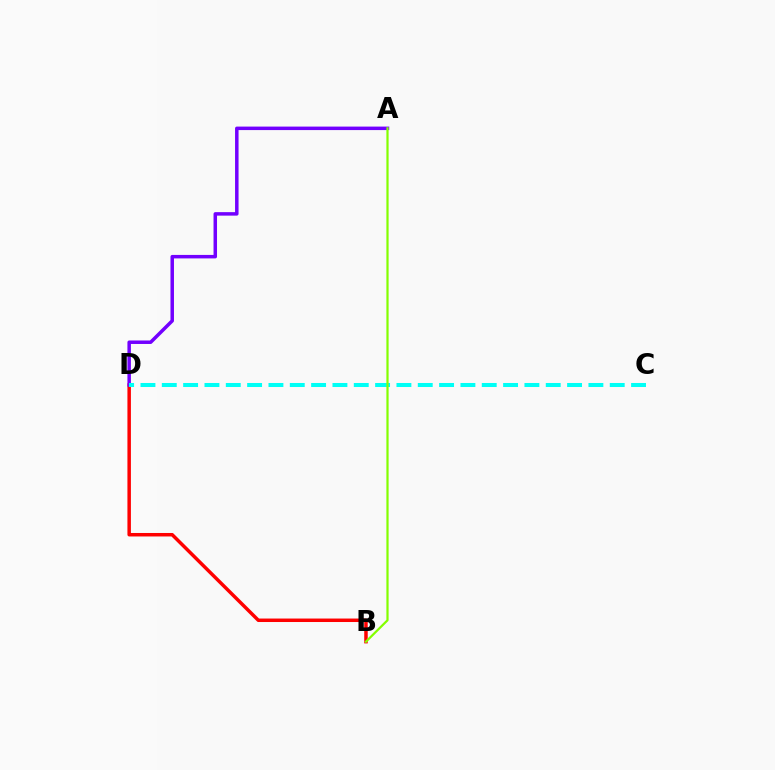{('B', 'D'): [{'color': '#ff0000', 'line_style': 'solid', 'thickness': 2.51}], ('A', 'D'): [{'color': '#7200ff', 'line_style': 'solid', 'thickness': 2.51}], ('C', 'D'): [{'color': '#00fff6', 'line_style': 'dashed', 'thickness': 2.9}], ('A', 'B'): [{'color': '#84ff00', 'line_style': 'solid', 'thickness': 1.6}]}